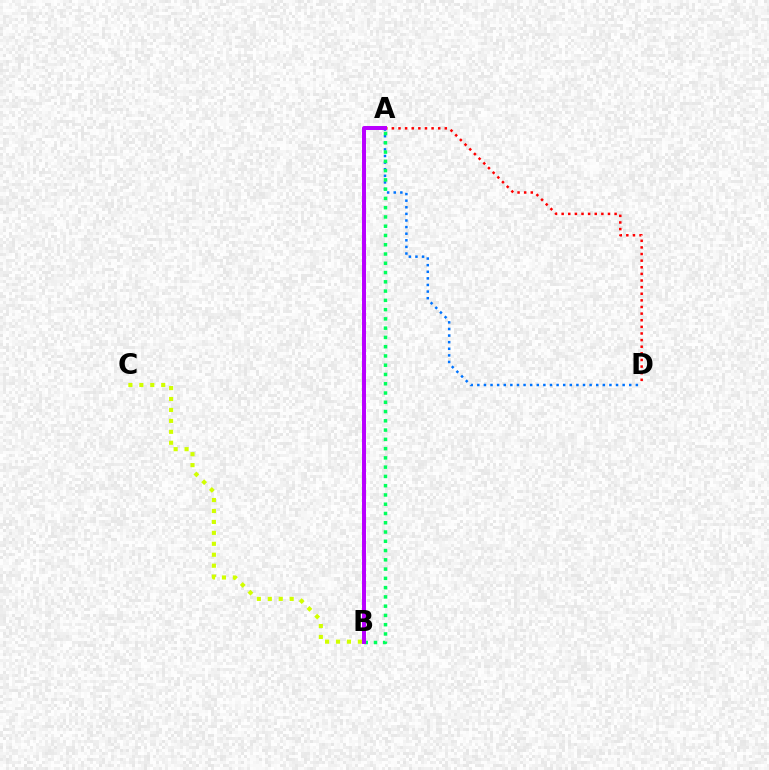{('B', 'C'): [{'color': '#d1ff00', 'line_style': 'dotted', 'thickness': 2.97}], ('A', 'D'): [{'color': '#0074ff', 'line_style': 'dotted', 'thickness': 1.79}, {'color': '#ff0000', 'line_style': 'dotted', 'thickness': 1.8}], ('A', 'B'): [{'color': '#00ff5c', 'line_style': 'dotted', 'thickness': 2.52}, {'color': '#b900ff', 'line_style': 'solid', 'thickness': 2.86}]}